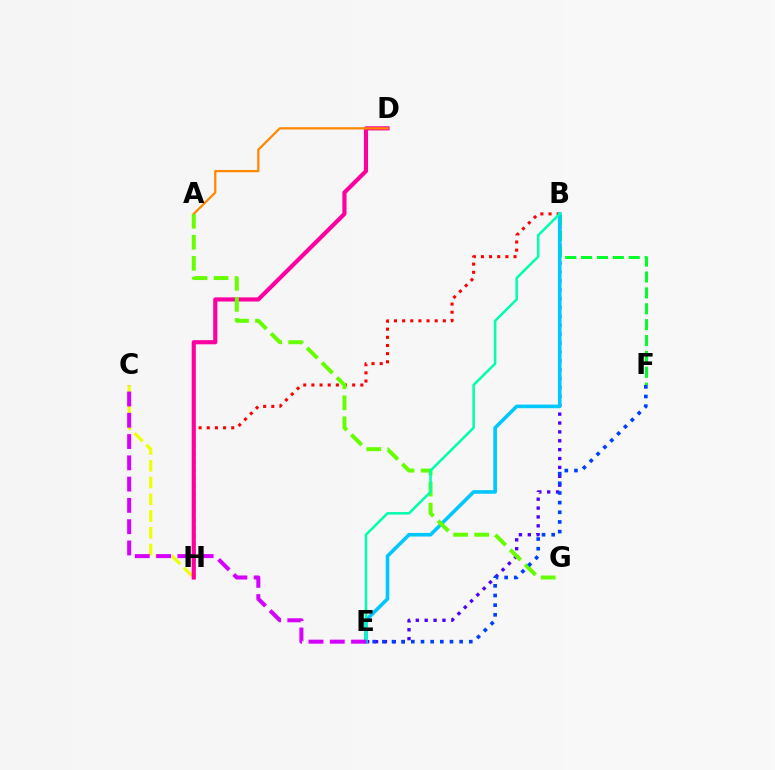{('B', 'H'): [{'color': '#ff0000', 'line_style': 'dotted', 'thickness': 2.21}], ('B', 'E'): [{'color': '#4f00ff', 'line_style': 'dotted', 'thickness': 2.41}, {'color': '#00c7ff', 'line_style': 'solid', 'thickness': 2.59}, {'color': '#00ffaf', 'line_style': 'solid', 'thickness': 1.82}], ('B', 'F'): [{'color': '#00ff27', 'line_style': 'dashed', 'thickness': 2.16}], ('C', 'H'): [{'color': '#eeff00', 'line_style': 'dashed', 'thickness': 2.28}], ('D', 'H'): [{'color': '#ff00a0', 'line_style': 'solid', 'thickness': 2.99}], ('A', 'D'): [{'color': '#ff8800', 'line_style': 'solid', 'thickness': 1.62}], ('A', 'G'): [{'color': '#66ff00', 'line_style': 'dashed', 'thickness': 2.86}], ('E', 'F'): [{'color': '#003fff', 'line_style': 'dotted', 'thickness': 2.62}], ('C', 'E'): [{'color': '#d600ff', 'line_style': 'dashed', 'thickness': 2.89}]}